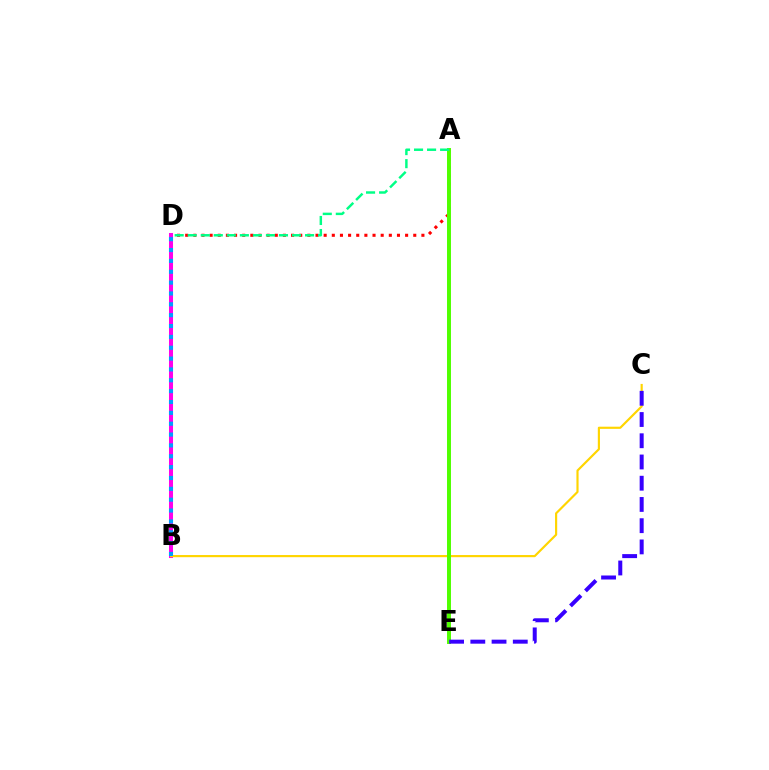{('A', 'D'): [{'color': '#ff0000', 'line_style': 'dotted', 'thickness': 2.21}, {'color': '#00ff86', 'line_style': 'dashed', 'thickness': 1.77}], ('B', 'D'): [{'color': '#ff00ed', 'line_style': 'solid', 'thickness': 2.89}, {'color': '#009eff', 'line_style': 'dotted', 'thickness': 2.95}], ('B', 'C'): [{'color': '#ffd500', 'line_style': 'solid', 'thickness': 1.56}], ('A', 'E'): [{'color': '#4fff00', 'line_style': 'solid', 'thickness': 2.85}], ('C', 'E'): [{'color': '#3700ff', 'line_style': 'dashed', 'thickness': 2.88}]}